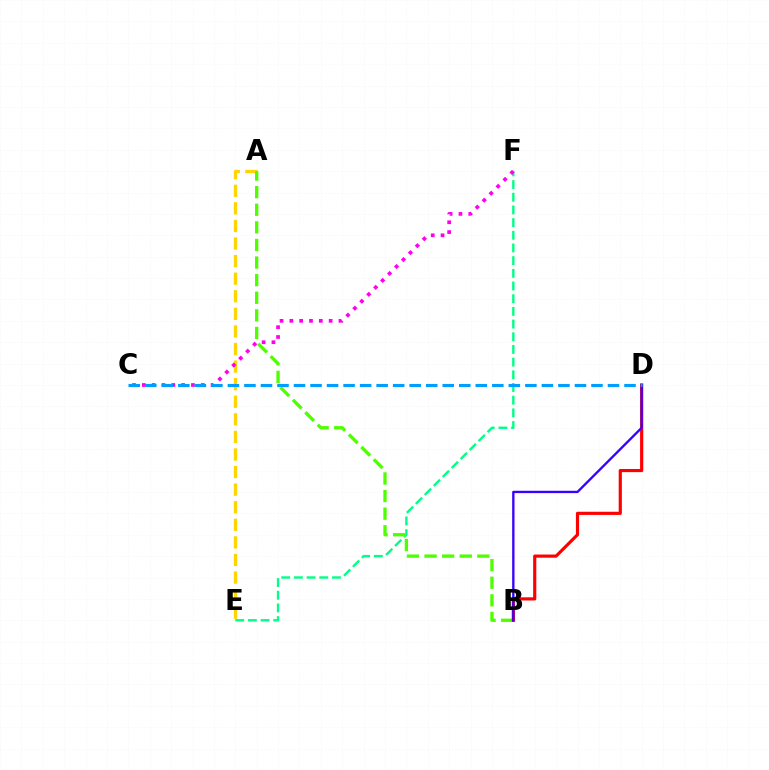{('E', 'F'): [{'color': '#00ff86', 'line_style': 'dashed', 'thickness': 1.72}], ('A', 'E'): [{'color': '#ffd500', 'line_style': 'dashed', 'thickness': 2.39}], ('A', 'B'): [{'color': '#4fff00', 'line_style': 'dashed', 'thickness': 2.39}], ('B', 'D'): [{'color': '#ff0000', 'line_style': 'solid', 'thickness': 2.28}, {'color': '#3700ff', 'line_style': 'solid', 'thickness': 1.68}], ('C', 'F'): [{'color': '#ff00ed', 'line_style': 'dotted', 'thickness': 2.67}], ('C', 'D'): [{'color': '#009eff', 'line_style': 'dashed', 'thickness': 2.24}]}